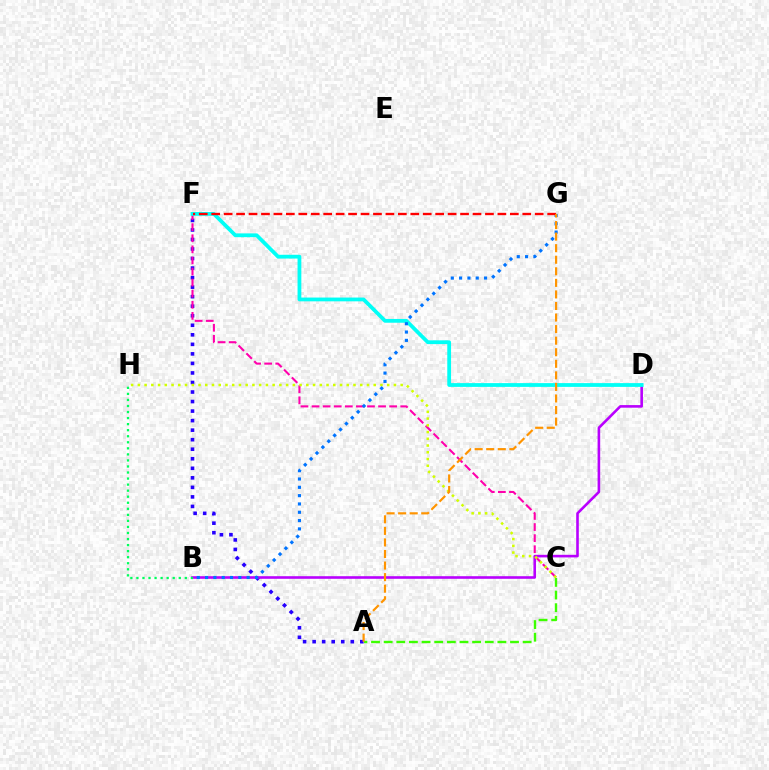{('A', 'F'): [{'color': '#2500ff', 'line_style': 'dotted', 'thickness': 2.59}], ('A', 'C'): [{'color': '#3dff00', 'line_style': 'dashed', 'thickness': 1.72}], ('B', 'D'): [{'color': '#b900ff', 'line_style': 'solid', 'thickness': 1.88}], ('C', 'F'): [{'color': '#ff00ac', 'line_style': 'dashed', 'thickness': 1.51}], ('C', 'H'): [{'color': '#d1ff00', 'line_style': 'dotted', 'thickness': 1.83}], ('D', 'F'): [{'color': '#00fff6', 'line_style': 'solid', 'thickness': 2.72}], ('B', 'G'): [{'color': '#0074ff', 'line_style': 'dotted', 'thickness': 2.26}], ('F', 'G'): [{'color': '#ff0000', 'line_style': 'dashed', 'thickness': 1.69}], ('A', 'G'): [{'color': '#ff9400', 'line_style': 'dashed', 'thickness': 1.57}], ('B', 'H'): [{'color': '#00ff5c', 'line_style': 'dotted', 'thickness': 1.64}]}